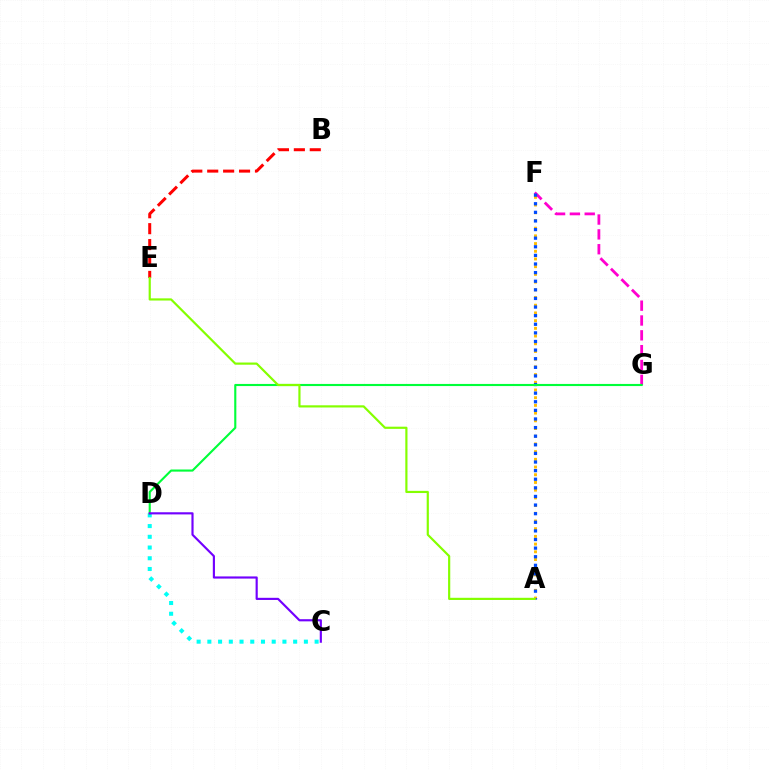{('C', 'D'): [{'color': '#00fff6', 'line_style': 'dotted', 'thickness': 2.91}, {'color': '#7200ff', 'line_style': 'solid', 'thickness': 1.55}], ('F', 'G'): [{'color': '#ff00cf', 'line_style': 'dashed', 'thickness': 2.01}], ('A', 'F'): [{'color': '#ffbd00', 'line_style': 'dotted', 'thickness': 2.09}, {'color': '#004bff', 'line_style': 'dotted', 'thickness': 2.34}], ('B', 'E'): [{'color': '#ff0000', 'line_style': 'dashed', 'thickness': 2.16}], ('D', 'G'): [{'color': '#00ff39', 'line_style': 'solid', 'thickness': 1.53}], ('A', 'E'): [{'color': '#84ff00', 'line_style': 'solid', 'thickness': 1.57}]}